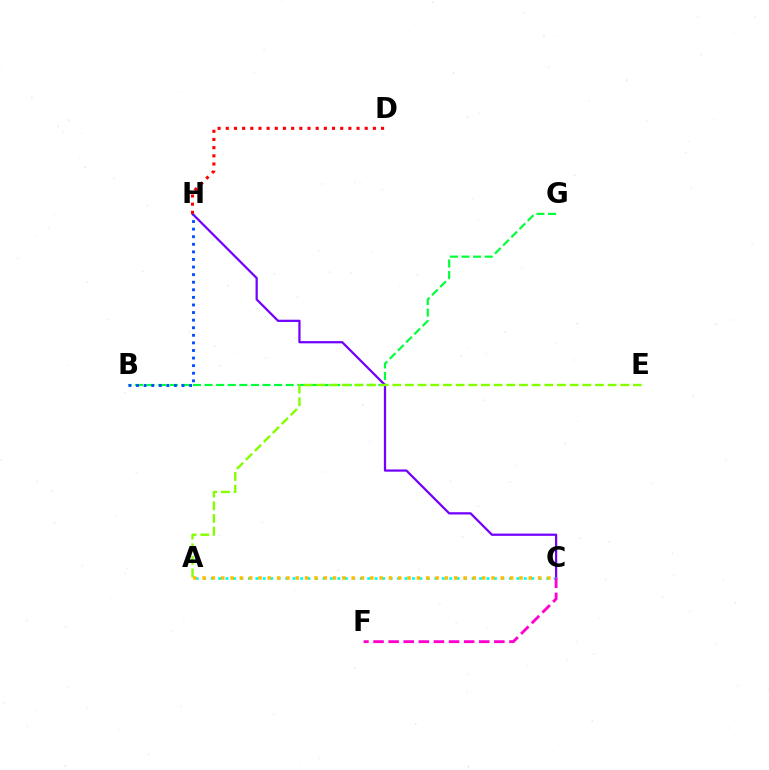{('B', 'G'): [{'color': '#00ff39', 'line_style': 'dashed', 'thickness': 1.57}], ('C', 'H'): [{'color': '#7200ff', 'line_style': 'solid', 'thickness': 1.61}], ('A', 'E'): [{'color': '#84ff00', 'line_style': 'dashed', 'thickness': 1.72}], ('A', 'C'): [{'color': '#00fff6', 'line_style': 'dotted', 'thickness': 2.03}, {'color': '#ffbd00', 'line_style': 'dotted', 'thickness': 2.53}], ('C', 'F'): [{'color': '#ff00cf', 'line_style': 'dashed', 'thickness': 2.05}], ('B', 'H'): [{'color': '#004bff', 'line_style': 'dotted', 'thickness': 2.06}], ('D', 'H'): [{'color': '#ff0000', 'line_style': 'dotted', 'thickness': 2.22}]}